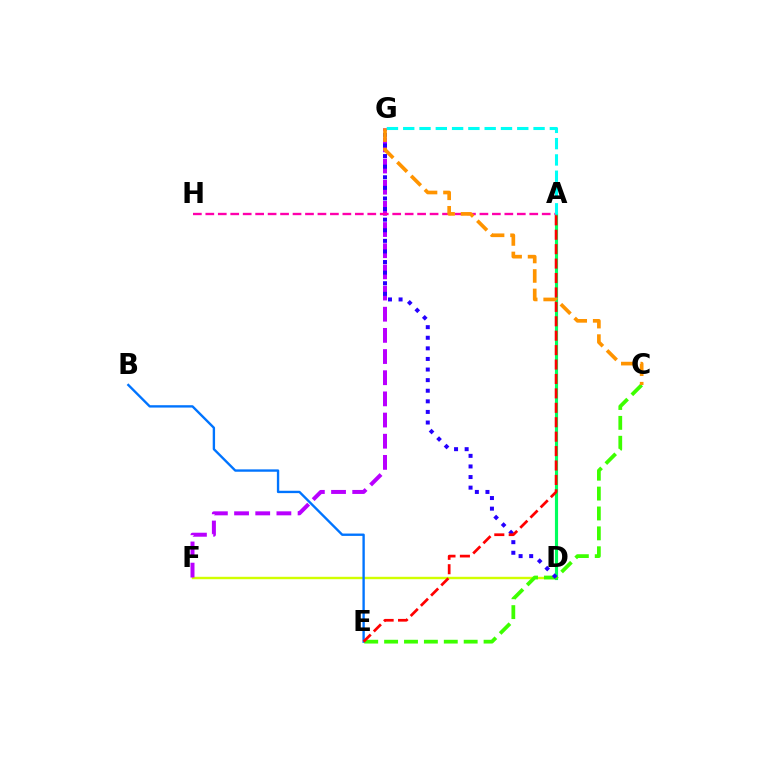{('D', 'F'): [{'color': '#d1ff00', 'line_style': 'solid', 'thickness': 1.72}], ('F', 'G'): [{'color': '#b900ff', 'line_style': 'dashed', 'thickness': 2.88}], ('B', 'E'): [{'color': '#0074ff', 'line_style': 'solid', 'thickness': 1.7}], ('A', 'D'): [{'color': '#00ff5c', 'line_style': 'solid', 'thickness': 2.26}], ('C', 'E'): [{'color': '#3dff00', 'line_style': 'dashed', 'thickness': 2.7}], ('D', 'G'): [{'color': '#2500ff', 'line_style': 'dotted', 'thickness': 2.88}], ('A', 'H'): [{'color': '#ff00ac', 'line_style': 'dashed', 'thickness': 1.69}], ('C', 'G'): [{'color': '#ff9400', 'line_style': 'dashed', 'thickness': 2.64}], ('A', 'E'): [{'color': '#ff0000', 'line_style': 'dashed', 'thickness': 1.96}], ('A', 'G'): [{'color': '#00fff6', 'line_style': 'dashed', 'thickness': 2.21}]}